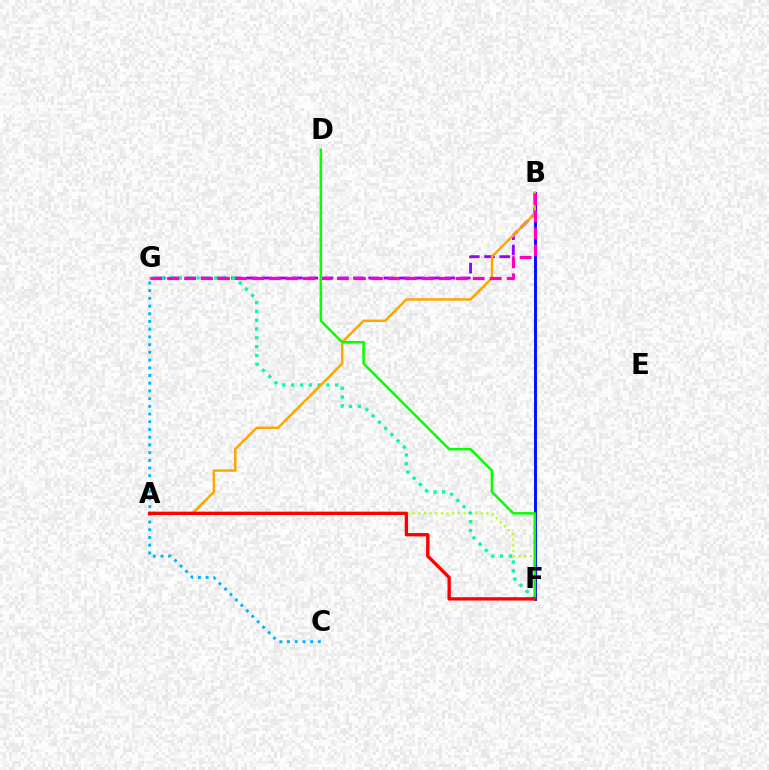{('B', 'F'): [{'color': '#0010ff', 'line_style': 'solid', 'thickness': 2.1}], ('A', 'F'): [{'color': '#b3ff00', 'line_style': 'dotted', 'thickness': 1.54}, {'color': '#ff0000', 'line_style': 'solid', 'thickness': 2.41}], ('B', 'G'): [{'color': '#9b00ff', 'line_style': 'dashed', 'thickness': 2.07}, {'color': '#ff00bd', 'line_style': 'dashed', 'thickness': 2.31}], ('F', 'G'): [{'color': '#00ff9d', 'line_style': 'dotted', 'thickness': 2.4}], ('A', 'B'): [{'color': '#ffa500', 'line_style': 'solid', 'thickness': 1.76}], ('C', 'G'): [{'color': '#00b5ff', 'line_style': 'dotted', 'thickness': 2.1}], ('D', 'F'): [{'color': '#08ff00', 'line_style': 'solid', 'thickness': 1.82}]}